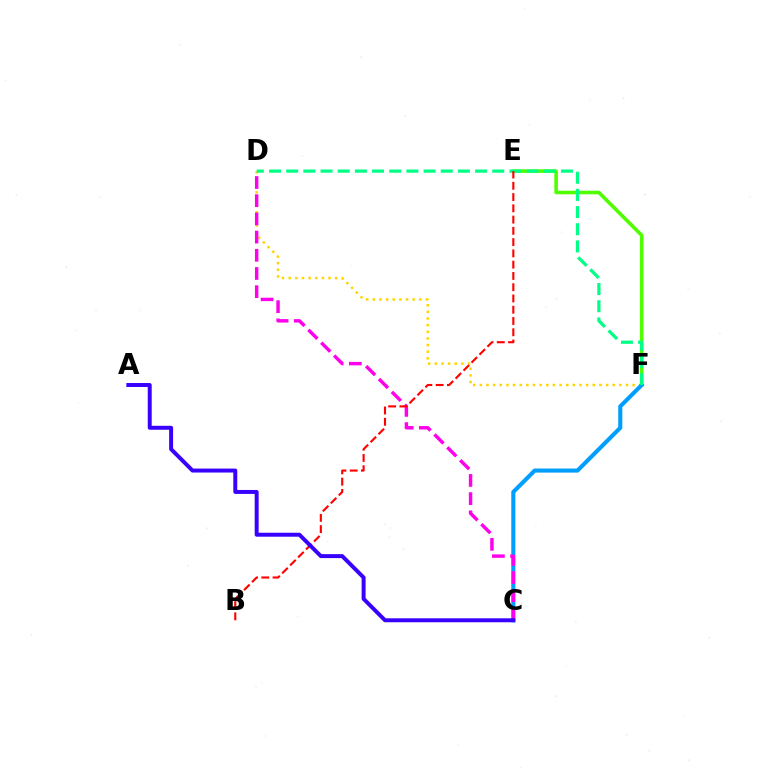{('E', 'F'): [{'color': '#4fff00', 'line_style': 'solid', 'thickness': 2.58}], ('D', 'F'): [{'color': '#ffd500', 'line_style': 'dotted', 'thickness': 1.8}, {'color': '#00ff86', 'line_style': 'dashed', 'thickness': 2.33}], ('C', 'F'): [{'color': '#009eff', 'line_style': 'solid', 'thickness': 2.94}], ('C', 'D'): [{'color': '#ff00ed', 'line_style': 'dashed', 'thickness': 2.47}], ('B', 'E'): [{'color': '#ff0000', 'line_style': 'dashed', 'thickness': 1.53}], ('A', 'C'): [{'color': '#3700ff', 'line_style': 'solid', 'thickness': 2.85}]}